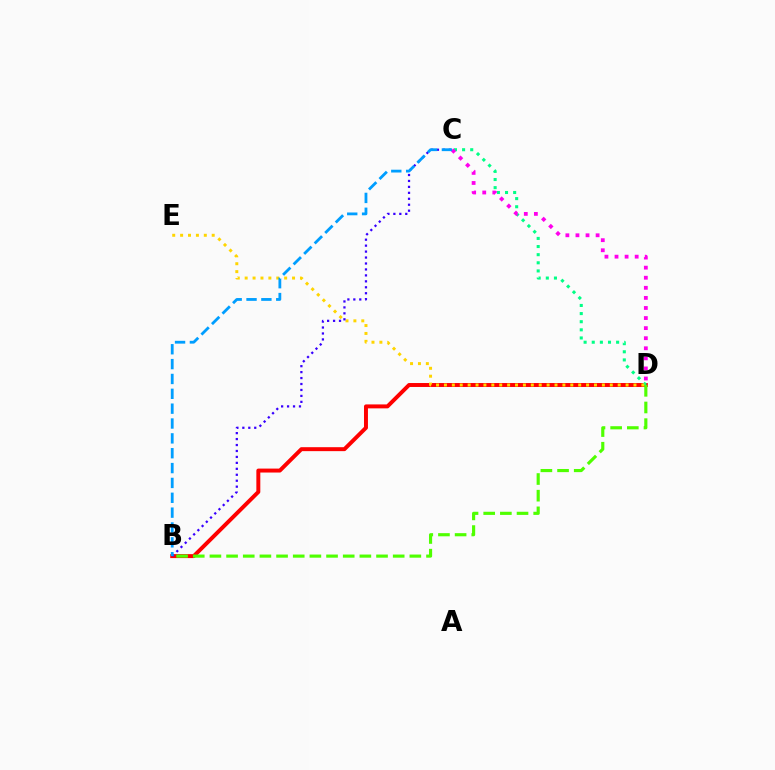{('B', 'D'): [{'color': '#ff0000', 'line_style': 'solid', 'thickness': 2.84}, {'color': '#4fff00', 'line_style': 'dashed', 'thickness': 2.26}], ('C', 'D'): [{'color': '#00ff86', 'line_style': 'dotted', 'thickness': 2.21}, {'color': '#ff00ed', 'line_style': 'dotted', 'thickness': 2.74}], ('D', 'E'): [{'color': '#ffd500', 'line_style': 'dotted', 'thickness': 2.15}], ('B', 'C'): [{'color': '#3700ff', 'line_style': 'dotted', 'thickness': 1.62}, {'color': '#009eff', 'line_style': 'dashed', 'thickness': 2.02}]}